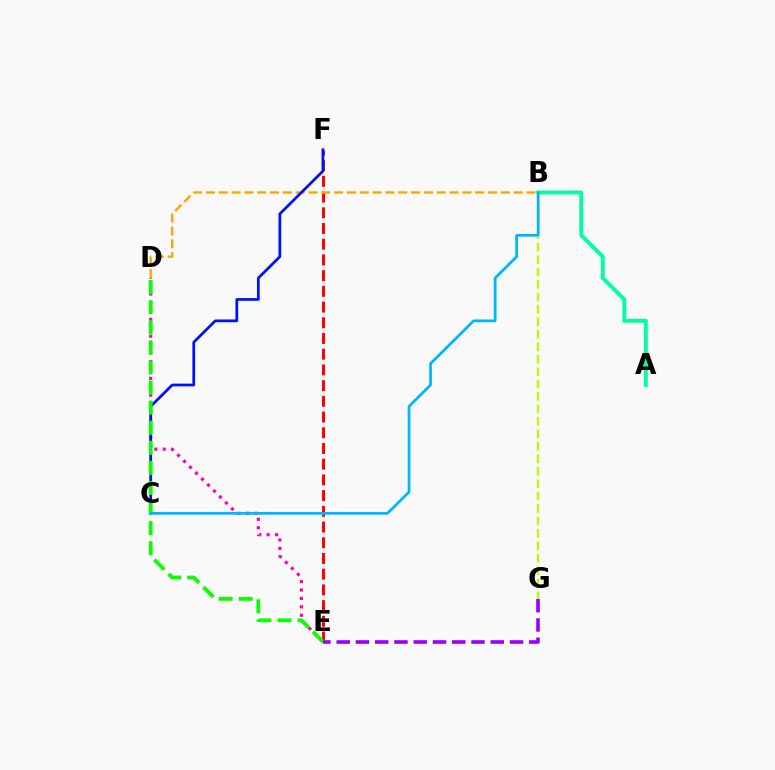{('E', 'F'): [{'color': '#ff0000', 'line_style': 'dashed', 'thickness': 2.13}], ('B', 'D'): [{'color': '#ffa500', 'line_style': 'dashed', 'thickness': 1.74}], ('A', 'B'): [{'color': '#00ff9d', 'line_style': 'solid', 'thickness': 2.8}], ('D', 'E'): [{'color': '#ff00bd', 'line_style': 'dotted', 'thickness': 2.29}, {'color': '#08ff00', 'line_style': 'dashed', 'thickness': 2.73}], ('C', 'F'): [{'color': '#0010ff', 'line_style': 'solid', 'thickness': 1.98}], ('B', 'G'): [{'color': '#b3ff00', 'line_style': 'dashed', 'thickness': 1.69}], ('B', 'C'): [{'color': '#00b5ff', 'line_style': 'solid', 'thickness': 1.98}], ('E', 'G'): [{'color': '#9b00ff', 'line_style': 'dashed', 'thickness': 2.62}]}